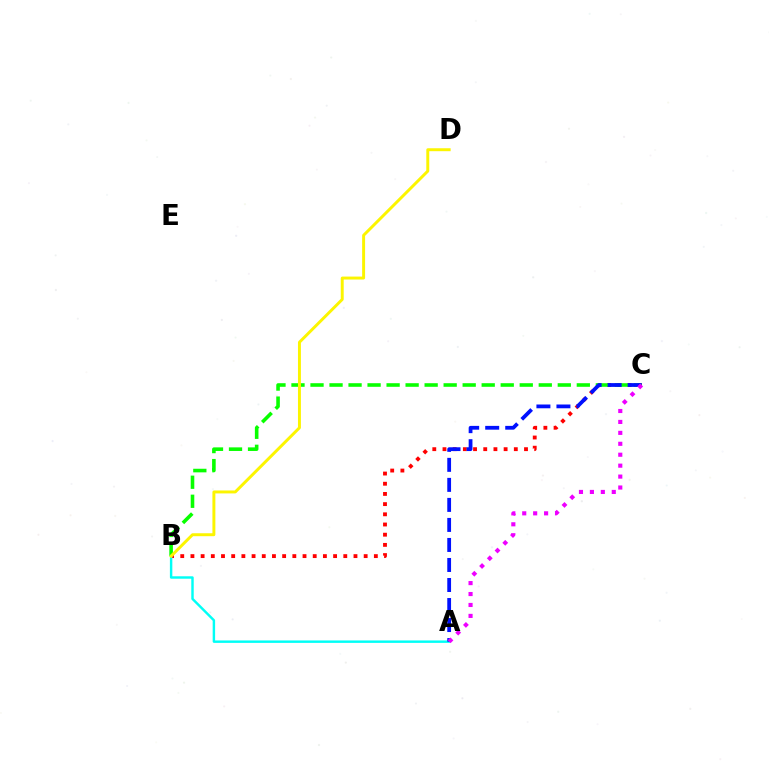{('B', 'C'): [{'color': '#ff0000', 'line_style': 'dotted', 'thickness': 2.77}, {'color': '#08ff00', 'line_style': 'dashed', 'thickness': 2.58}], ('A', 'B'): [{'color': '#00fff6', 'line_style': 'solid', 'thickness': 1.75}], ('B', 'D'): [{'color': '#fcf500', 'line_style': 'solid', 'thickness': 2.12}], ('A', 'C'): [{'color': '#0010ff', 'line_style': 'dashed', 'thickness': 2.72}, {'color': '#ee00ff', 'line_style': 'dotted', 'thickness': 2.97}]}